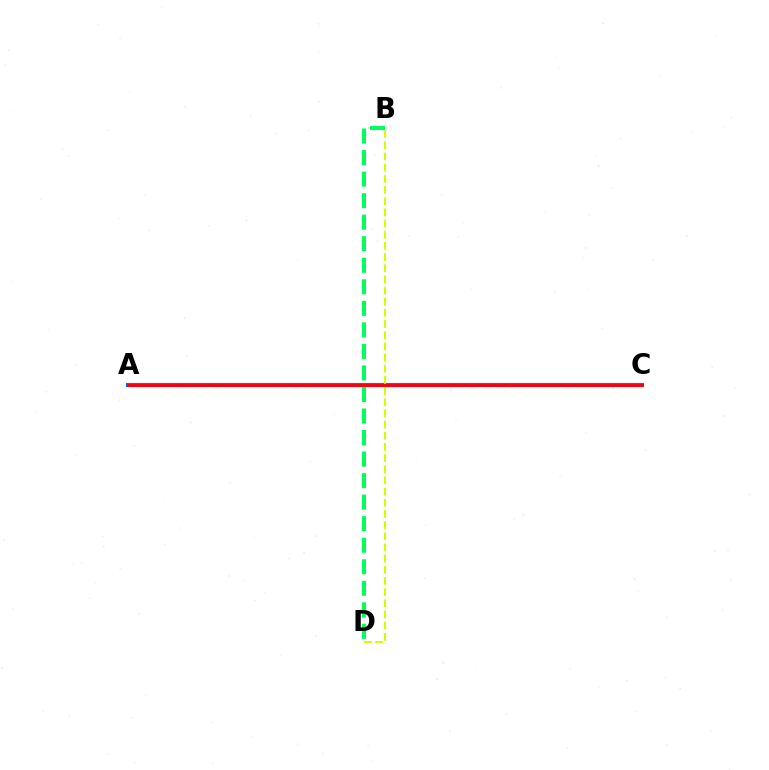{('A', 'C'): [{'color': '#0074ff', 'line_style': 'solid', 'thickness': 2.96}, {'color': '#b900ff', 'line_style': 'dashed', 'thickness': 1.84}, {'color': '#ff0000', 'line_style': 'solid', 'thickness': 2.07}], ('B', 'D'): [{'color': '#d1ff00', 'line_style': 'dashed', 'thickness': 1.52}, {'color': '#00ff5c', 'line_style': 'dashed', 'thickness': 2.93}]}